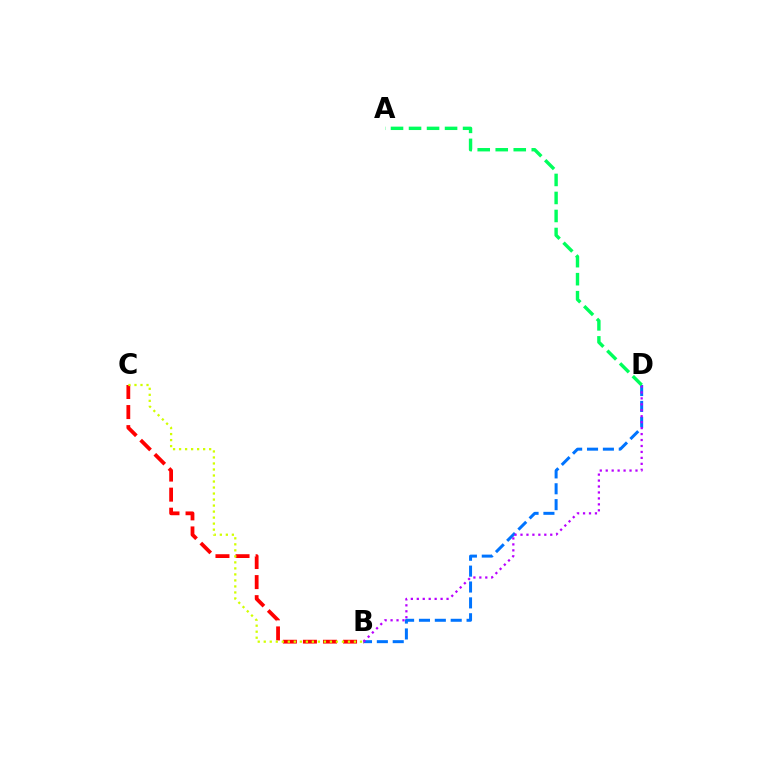{('B', 'C'): [{'color': '#ff0000', 'line_style': 'dashed', 'thickness': 2.73}, {'color': '#d1ff00', 'line_style': 'dotted', 'thickness': 1.63}], ('B', 'D'): [{'color': '#0074ff', 'line_style': 'dashed', 'thickness': 2.16}, {'color': '#b900ff', 'line_style': 'dotted', 'thickness': 1.62}], ('A', 'D'): [{'color': '#00ff5c', 'line_style': 'dashed', 'thickness': 2.45}]}